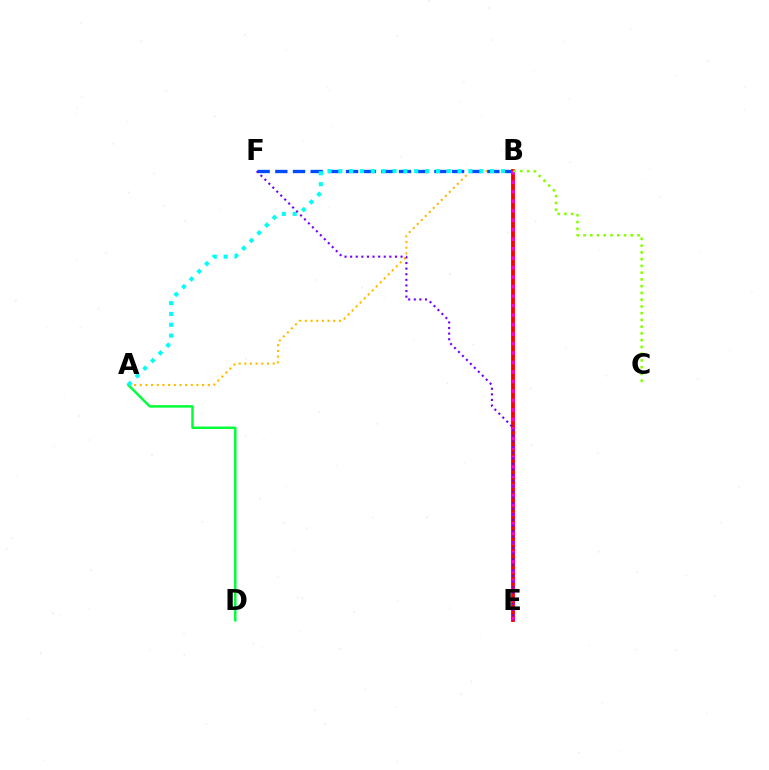{('A', 'B'): [{'color': '#ffbd00', 'line_style': 'dotted', 'thickness': 1.54}, {'color': '#00fff6', 'line_style': 'dotted', 'thickness': 2.95}], ('B', 'F'): [{'color': '#004bff', 'line_style': 'dashed', 'thickness': 2.4}], ('A', 'D'): [{'color': '#00ff39', 'line_style': 'solid', 'thickness': 1.78}], ('B', 'E'): [{'color': '#ff0000', 'line_style': 'solid', 'thickness': 2.75}, {'color': '#ff00cf', 'line_style': 'dotted', 'thickness': 2.58}], ('B', 'C'): [{'color': '#84ff00', 'line_style': 'dotted', 'thickness': 1.83}], ('E', 'F'): [{'color': '#7200ff', 'line_style': 'dotted', 'thickness': 1.52}]}